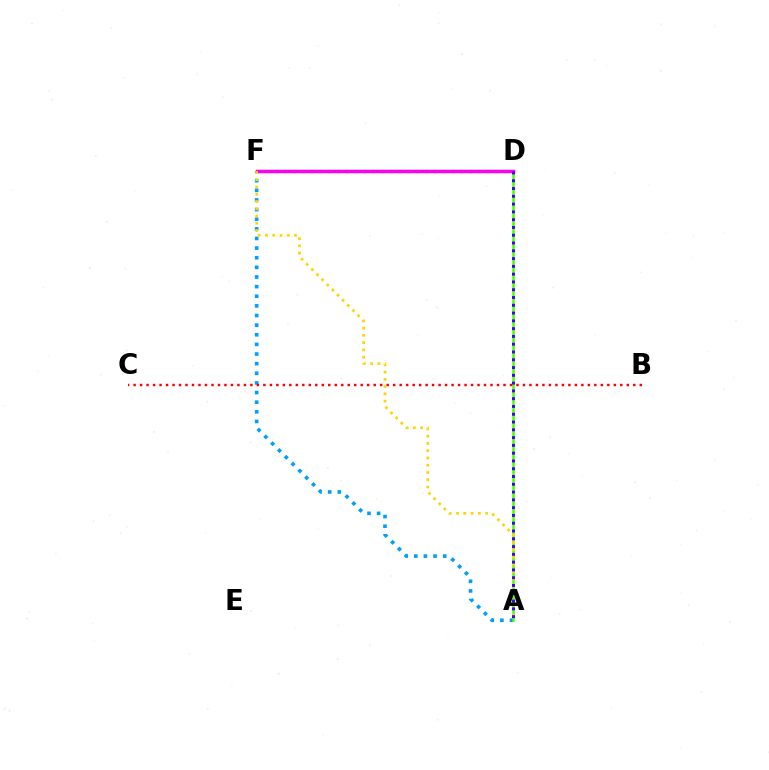{('A', 'F'): [{'color': '#009eff', 'line_style': 'dotted', 'thickness': 2.62}, {'color': '#ffd500', 'line_style': 'dotted', 'thickness': 1.97}], ('A', 'D'): [{'color': '#4fff00', 'line_style': 'solid', 'thickness': 1.83}, {'color': '#3700ff', 'line_style': 'dotted', 'thickness': 2.11}], ('D', 'F'): [{'color': '#00ff86', 'line_style': 'dotted', 'thickness': 2.39}, {'color': '#ff00ed', 'line_style': 'solid', 'thickness': 2.52}], ('B', 'C'): [{'color': '#ff0000', 'line_style': 'dotted', 'thickness': 1.76}]}